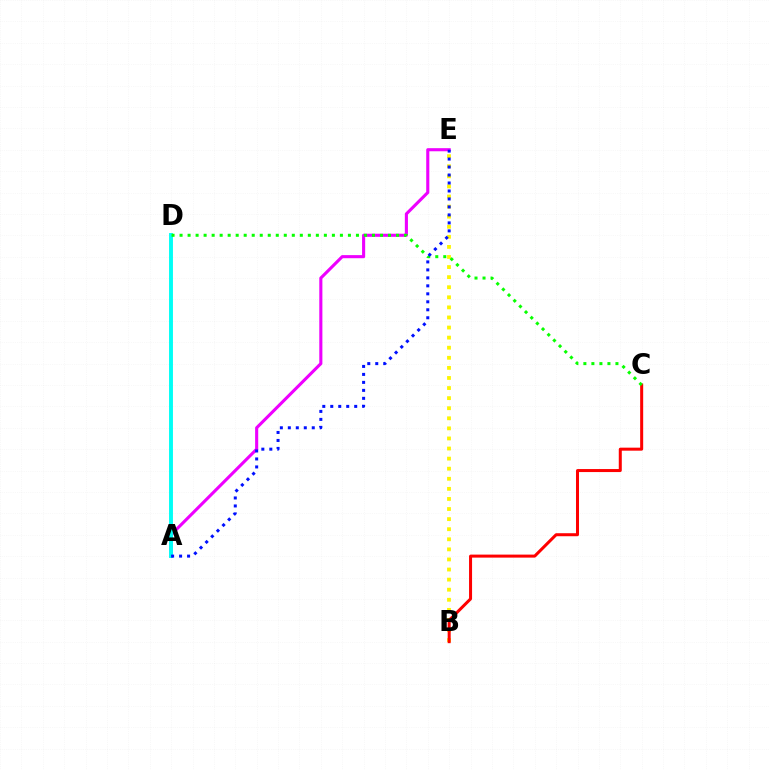{('A', 'E'): [{'color': '#ee00ff', 'line_style': 'solid', 'thickness': 2.23}, {'color': '#0010ff', 'line_style': 'dotted', 'thickness': 2.17}], ('B', 'E'): [{'color': '#fcf500', 'line_style': 'dotted', 'thickness': 2.74}], ('A', 'D'): [{'color': '#00fff6', 'line_style': 'solid', 'thickness': 2.81}], ('B', 'C'): [{'color': '#ff0000', 'line_style': 'solid', 'thickness': 2.17}], ('C', 'D'): [{'color': '#08ff00', 'line_style': 'dotted', 'thickness': 2.18}]}